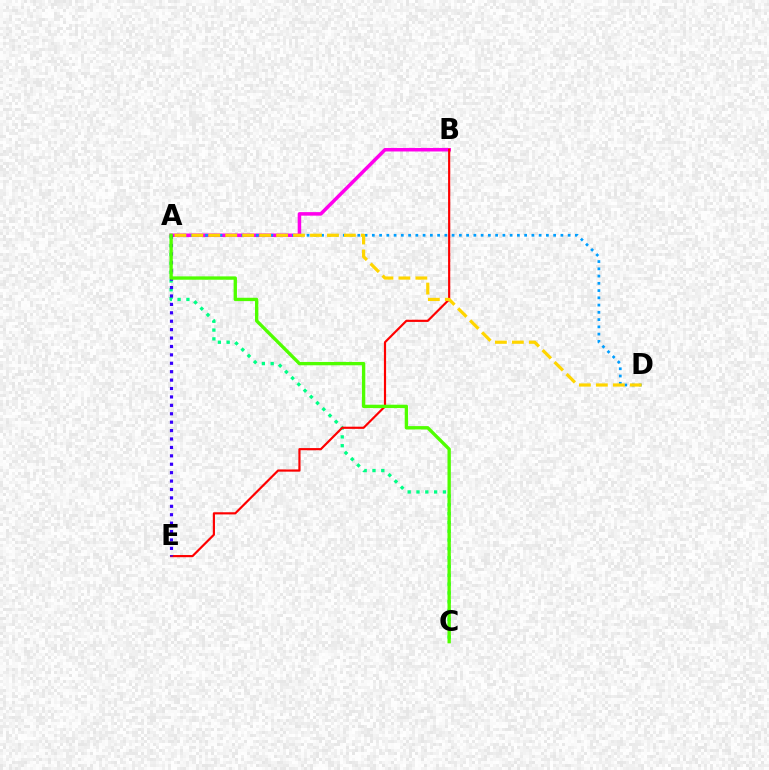{('A', 'B'): [{'color': '#ff00ed', 'line_style': 'solid', 'thickness': 2.53}], ('A', 'D'): [{'color': '#009eff', 'line_style': 'dotted', 'thickness': 1.97}, {'color': '#ffd500', 'line_style': 'dashed', 'thickness': 2.3}], ('A', 'C'): [{'color': '#00ff86', 'line_style': 'dotted', 'thickness': 2.39}, {'color': '#4fff00', 'line_style': 'solid', 'thickness': 2.41}], ('B', 'E'): [{'color': '#ff0000', 'line_style': 'solid', 'thickness': 1.57}], ('A', 'E'): [{'color': '#3700ff', 'line_style': 'dotted', 'thickness': 2.29}]}